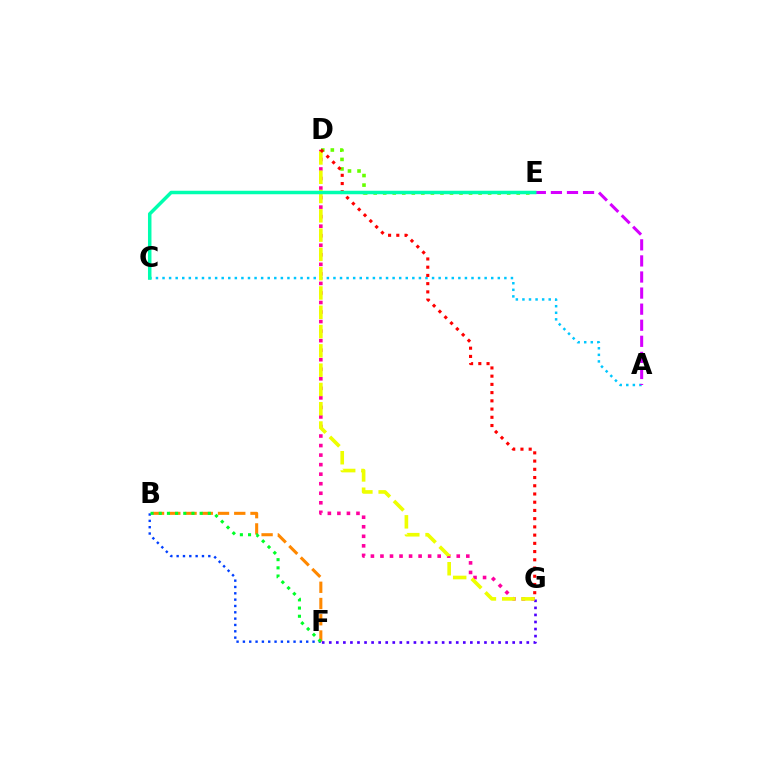{('D', 'G'): [{'color': '#ff00a0', 'line_style': 'dotted', 'thickness': 2.59}, {'color': '#eeff00', 'line_style': 'dashed', 'thickness': 2.62}, {'color': '#ff0000', 'line_style': 'dotted', 'thickness': 2.24}], ('B', 'F'): [{'color': '#ff8800', 'line_style': 'dashed', 'thickness': 2.21}, {'color': '#003fff', 'line_style': 'dotted', 'thickness': 1.72}, {'color': '#00ff27', 'line_style': 'dotted', 'thickness': 2.22}], ('F', 'G'): [{'color': '#4f00ff', 'line_style': 'dotted', 'thickness': 1.92}], ('D', 'E'): [{'color': '#66ff00', 'line_style': 'dotted', 'thickness': 2.59}], ('A', 'C'): [{'color': '#00c7ff', 'line_style': 'dotted', 'thickness': 1.79}], ('A', 'E'): [{'color': '#d600ff', 'line_style': 'dashed', 'thickness': 2.18}], ('C', 'E'): [{'color': '#00ffaf', 'line_style': 'solid', 'thickness': 2.51}]}